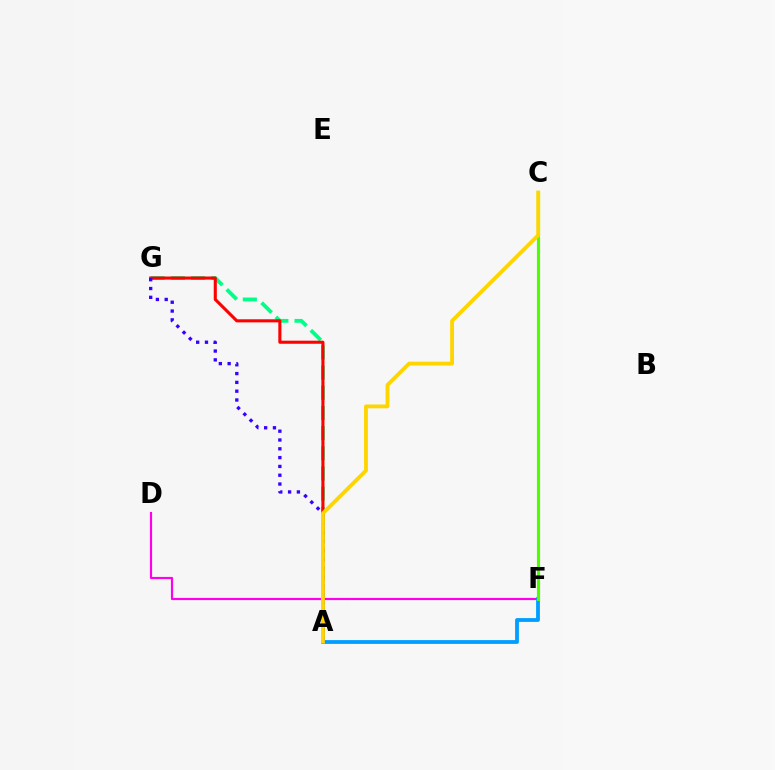{('A', 'G'): [{'color': '#00ff86', 'line_style': 'dashed', 'thickness': 2.74}, {'color': '#ff0000', 'line_style': 'solid', 'thickness': 2.22}, {'color': '#3700ff', 'line_style': 'dotted', 'thickness': 2.39}], ('D', 'F'): [{'color': '#ff00ed', 'line_style': 'solid', 'thickness': 1.56}], ('A', 'F'): [{'color': '#009eff', 'line_style': 'solid', 'thickness': 2.74}], ('C', 'F'): [{'color': '#4fff00', 'line_style': 'solid', 'thickness': 2.27}], ('A', 'C'): [{'color': '#ffd500', 'line_style': 'solid', 'thickness': 2.76}]}